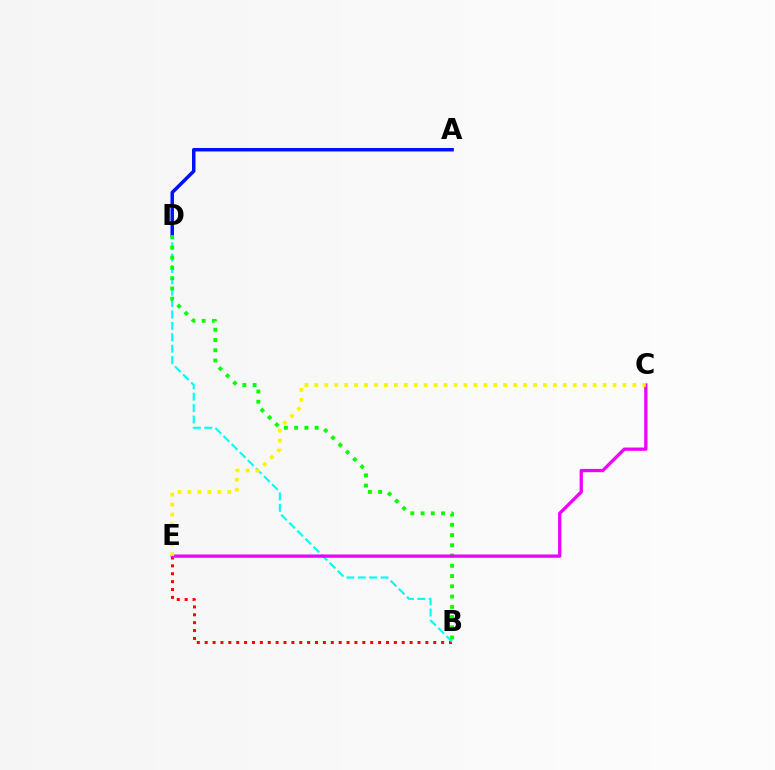{('A', 'D'): [{'color': '#0010ff', 'line_style': 'solid', 'thickness': 2.51}], ('B', 'E'): [{'color': '#ff0000', 'line_style': 'dotted', 'thickness': 2.14}], ('B', 'D'): [{'color': '#00fff6', 'line_style': 'dashed', 'thickness': 1.55}, {'color': '#08ff00', 'line_style': 'dotted', 'thickness': 2.79}], ('C', 'E'): [{'color': '#ee00ff', 'line_style': 'solid', 'thickness': 2.37}, {'color': '#fcf500', 'line_style': 'dotted', 'thickness': 2.7}]}